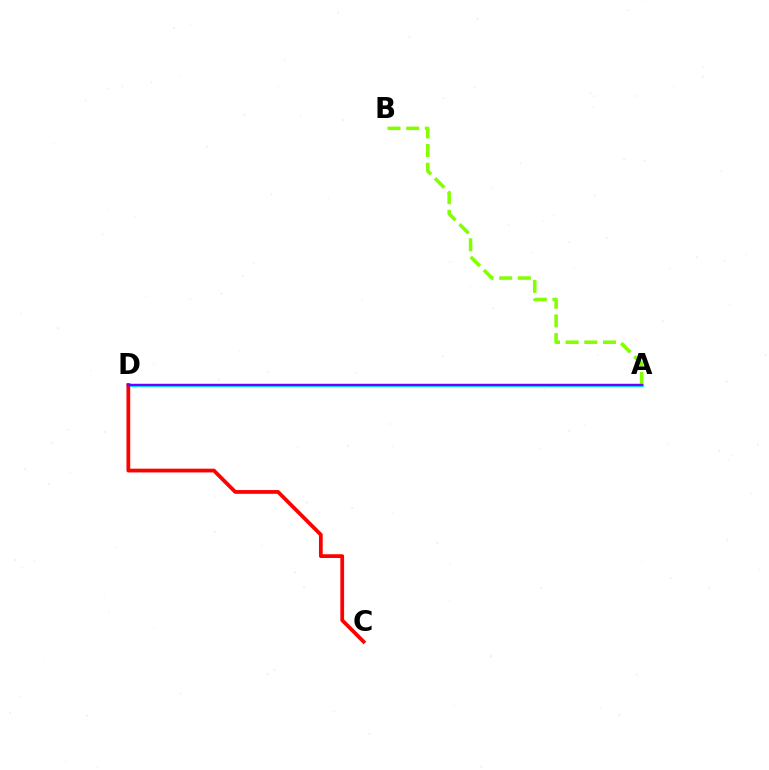{('A', 'D'): [{'color': '#00fff6', 'line_style': 'solid', 'thickness': 2.44}, {'color': '#7200ff', 'line_style': 'solid', 'thickness': 1.68}], ('A', 'B'): [{'color': '#84ff00', 'line_style': 'dashed', 'thickness': 2.53}], ('C', 'D'): [{'color': '#ff0000', 'line_style': 'solid', 'thickness': 2.7}]}